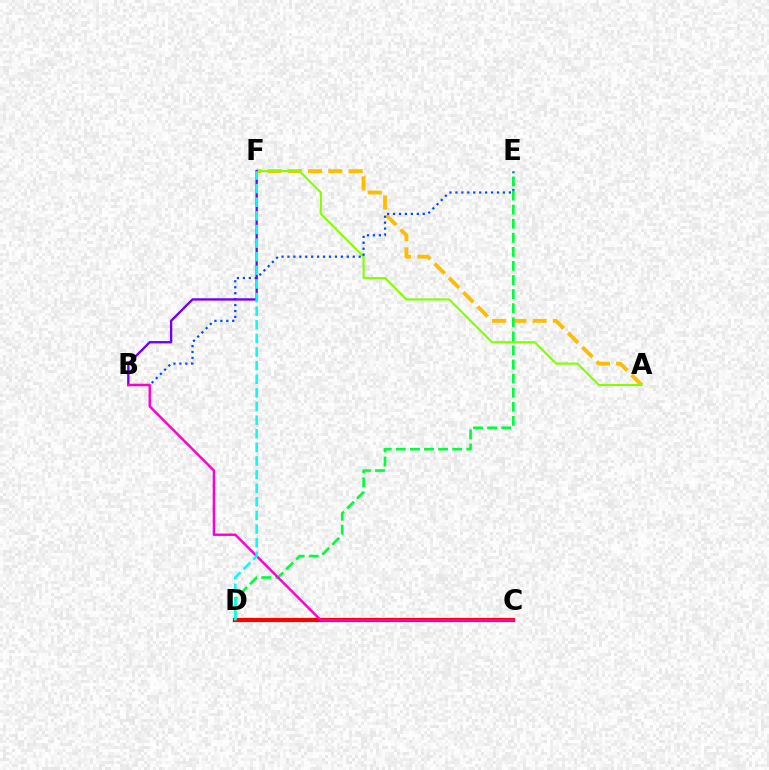{('C', 'D'): [{'color': '#ff0000', 'line_style': 'solid', 'thickness': 3.0}], ('A', 'F'): [{'color': '#ffbd00', 'line_style': 'dashed', 'thickness': 2.75}, {'color': '#84ff00', 'line_style': 'solid', 'thickness': 1.52}], ('B', 'E'): [{'color': '#004bff', 'line_style': 'dotted', 'thickness': 1.61}], ('D', 'E'): [{'color': '#00ff39', 'line_style': 'dashed', 'thickness': 1.91}], ('B', 'F'): [{'color': '#7200ff', 'line_style': 'solid', 'thickness': 1.7}], ('B', 'C'): [{'color': '#ff00cf', 'line_style': 'solid', 'thickness': 1.75}], ('D', 'F'): [{'color': '#00fff6', 'line_style': 'dashed', 'thickness': 1.85}]}